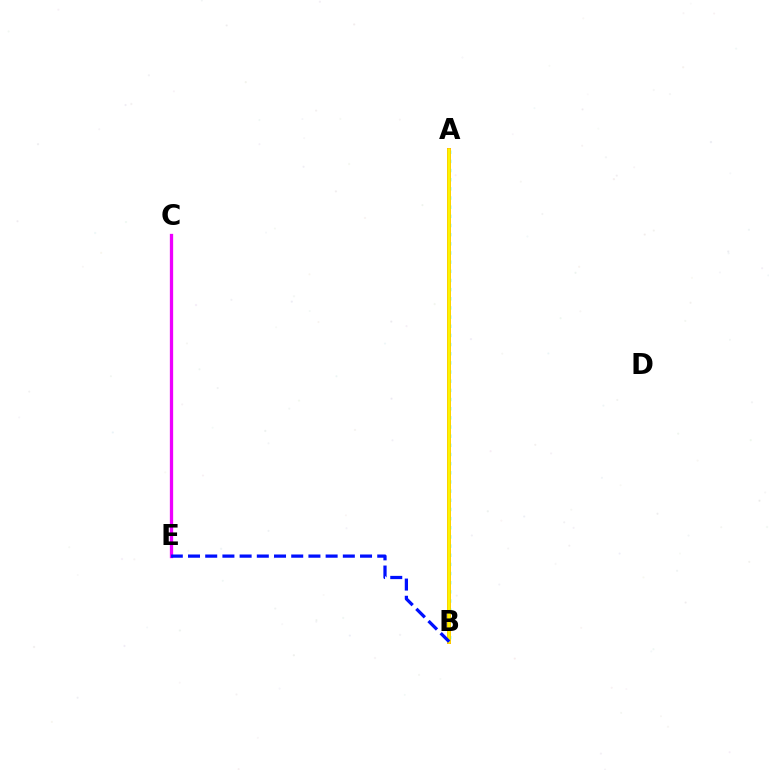{('A', 'B'): [{'color': '#00fff6', 'line_style': 'dotted', 'thickness': 2.49}, {'color': '#08ff00', 'line_style': 'dashed', 'thickness': 1.63}, {'color': '#ff0000', 'line_style': 'solid', 'thickness': 2.8}, {'color': '#fcf500', 'line_style': 'solid', 'thickness': 2.67}], ('C', 'E'): [{'color': '#ee00ff', 'line_style': 'solid', 'thickness': 2.37}], ('B', 'E'): [{'color': '#0010ff', 'line_style': 'dashed', 'thickness': 2.34}]}